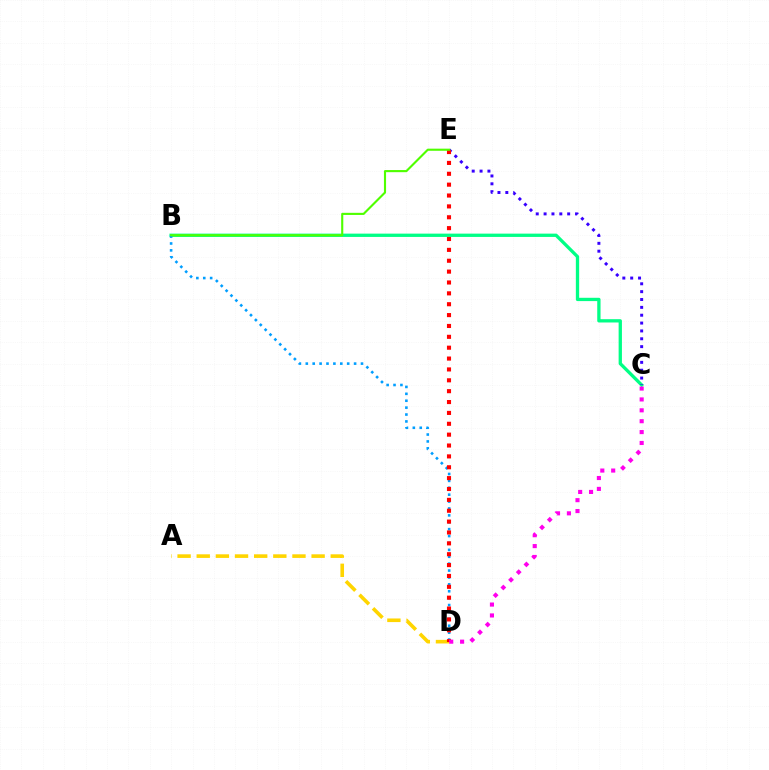{('B', 'C'): [{'color': '#00ff86', 'line_style': 'solid', 'thickness': 2.38}], ('C', 'E'): [{'color': '#3700ff', 'line_style': 'dotted', 'thickness': 2.13}], ('B', 'D'): [{'color': '#009eff', 'line_style': 'dotted', 'thickness': 1.87}], ('A', 'D'): [{'color': '#ffd500', 'line_style': 'dashed', 'thickness': 2.6}], ('D', 'E'): [{'color': '#ff0000', 'line_style': 'dotted', 'thickness': 2.95}], ('C', 'D'): [{'color': '#ff00ed', 'line_style': 'dotted', 'thickness': 2.96}], ('B', 'E'): [{'color': '#4fff00', 'line_style': 'solid', 'thickness': 1.53}]}